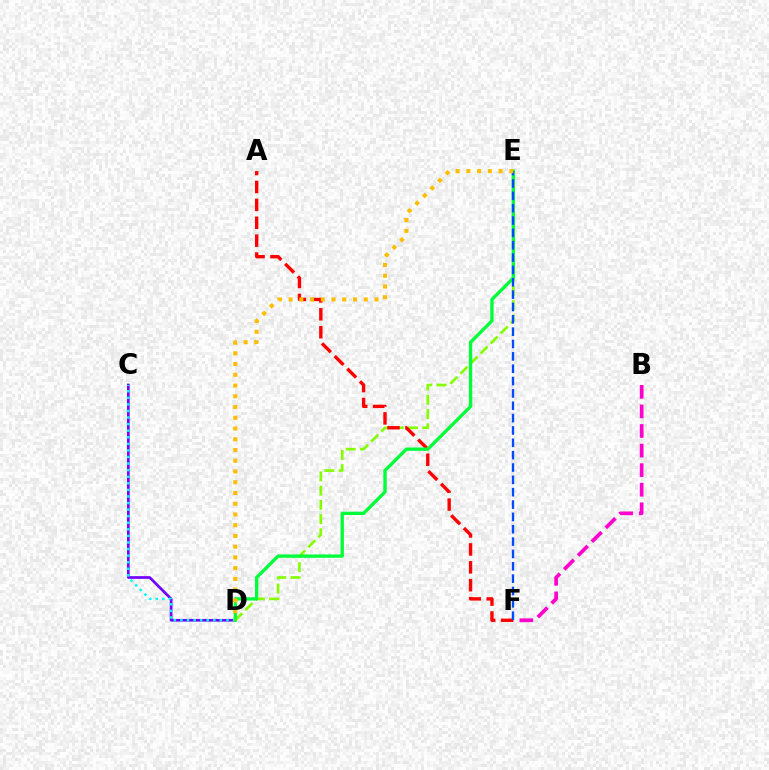{('C', 'D'): [{'color': '#7200ff', 'line_style': 'solid', 'thickness': 1.94}, {'color': '#00fff6', 'line_style': 'dotted', 'thickness': 1.79}], ('B', 'F'): [{'color': '#ff00cf', 'line_style': 'dashed', 'thickness': 2.66}], ('D', 'E'): [{'color': '#84ff00', 'line_style': 'dashed', 'thickness': 1.94}, {'color': '#00ff39', 'line_style': 'solid', 'thickness': 2.39}, {'color': '#ffbd00', 'line_style': 'dotted', 'thickness': 2.92}], ('A', 'F'): [{'color': '#ff0000', 'line_style': 'dashed', 'thickness': 2.43}], ('E', 'F'): [{'color': '#004bff', 'line_style': 'dashed', 'thickness': 1.68}]}